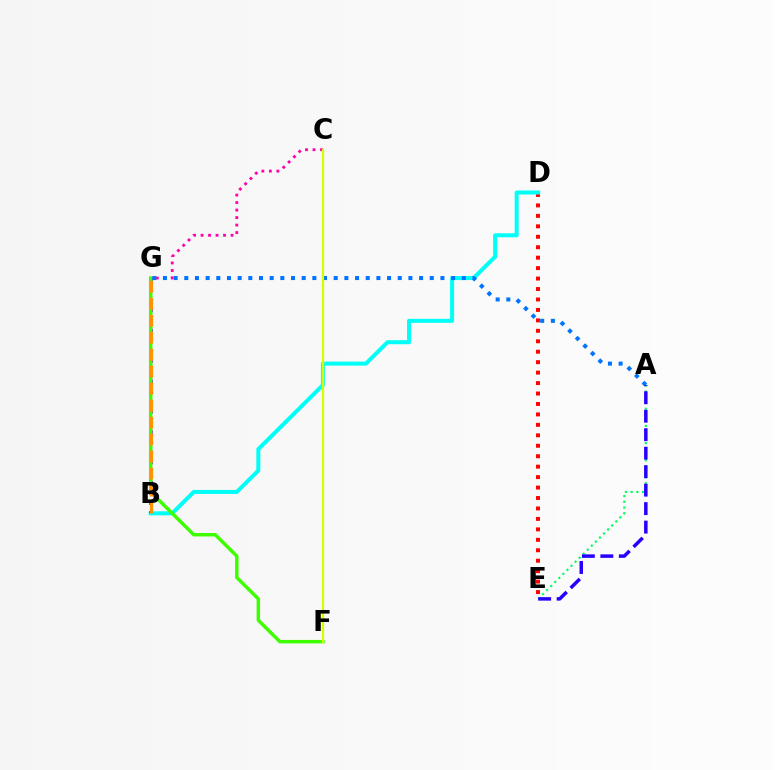{('D', 'E'): [{'color': '#ff0000', 'line_style': 'dotted', 'thickness': 2.84}], ('B', 'D'): [{'color': '#00fff6', 'line_style': 'solid', 'thickness': 2.88}], ('B', 'G'): [{'color': '#b900ff', 'line_style': 'dotted', 'thickness': 2.76}, {'color': '#ff9400', 'line_style': 'dashed', 'thickness': 2.31}], ('A', 'E'): [{'color': '#00ff5c', 'line_style': 'dotted', 'thickness': 1.56}, {'color': '#2500ff', 'line_style': 'dashed', 'thickness': 2.51}], ('C', 'G'): [{'color': '#ff00ac', 'line_style': 'dotted', 'thickness': 2.04}], ('F', 'G'): [{'color': '#3dff00', 'line_style': 'solid', 'thickness': 2.48}], ('A', 'G'): [{'color': '#0074ff', 'line_style': 'dotted', 'thickness': 2.9}], ('C', 'F'): [{'color': '#d1ff00', 'line_style': 'solid', 'thickness': 1.65}]}